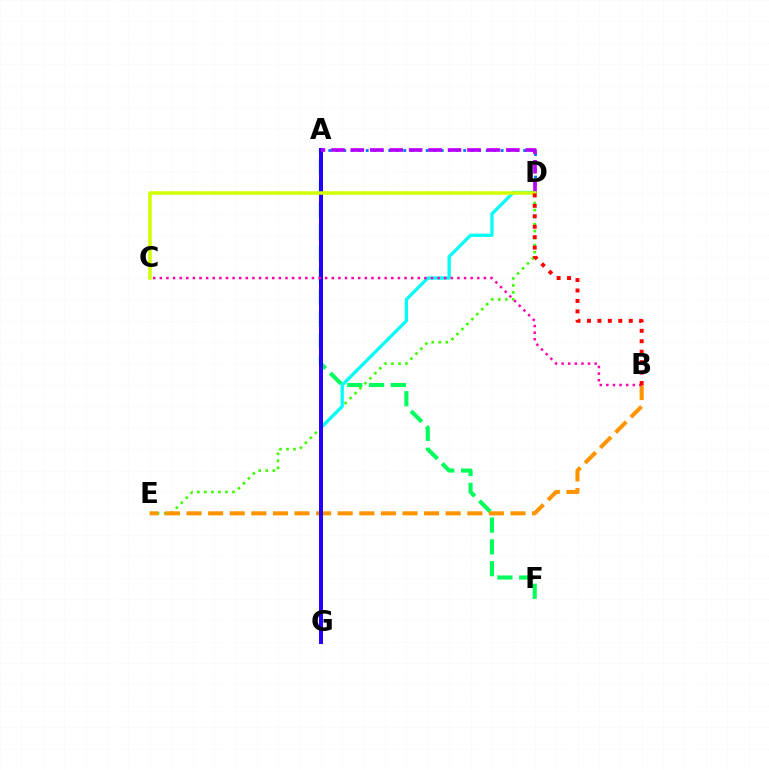{('A', 'F'): [{'color': '#00ff5c', 'line_style': 'dashed', 'thickness': 2.96}], ('D', 'E'): [{'color': '#3dff00', 'line_style': 'dotted', 'thickness': 1.91}], ('D', 'G'): [{'color': '#00fff6', 'line_style': 'solid', 'thickness': 2.36}], ('B', 'E'): [{'color': '#ff9400', 'line_style': 'dashed', 'thickness': 2.93}], ('A', 'D'): [{'color': '#0074ff', 'line_style': 'dotted', 'thickness': 2.04}, {'color': '#b900ff', 'line_style': 'dashed', 'thickness': 2.64}], ('A', 'G'): [{'color': '#2500ff', 'line_style': 'solid', 'thickness': 2.87}], ('B', 'C'): [{'color': '#ff00ac', 'line_style': 'dotted', 'thickness': 1.8}], ('C', 'D'): [{'color': '#d1ff00', 'line_style': 'solid', 'thickness': 2.53}], ('B', 'D'): [{'color': '#ff0000', 'line_style': 'dotted', 'thickness': 2.84}]}